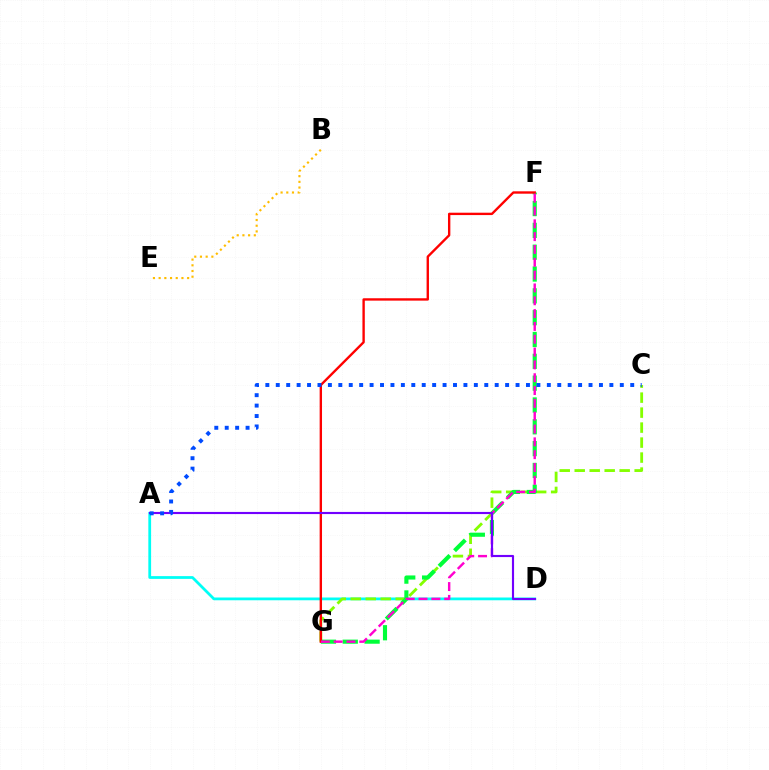{('A', 'D'): [{'color': '#00fff6', 'line_style': 'solid', 'thickness': 1.99}, {'color': '#7200ff', 'line_style': 'solid', 'thickness': 1.54}], ('C', 'G'): [{'color': '#84ff00', 'line_style': 'dashed', 'thickness': 2.04}], ('F', 'G'): [{'color': '#00ff39', 'line_style': 'dashed', 'thickness': 2.96}, {'color': '#ff0000', 'line_style': 'solid', 'thickness': 1.71}, {'color': '#ff00cf', 'line_style': 'dashed', 'thickness': 1.74}], ('B', 'E'): [{'color': '#ffbd00', 'line_style': 'dotted', 'thickness': 1.55}], ('A', 'C'): [{'color': '#004bff', 'line_style': 'dotted', 'thickness': 2.83}]}